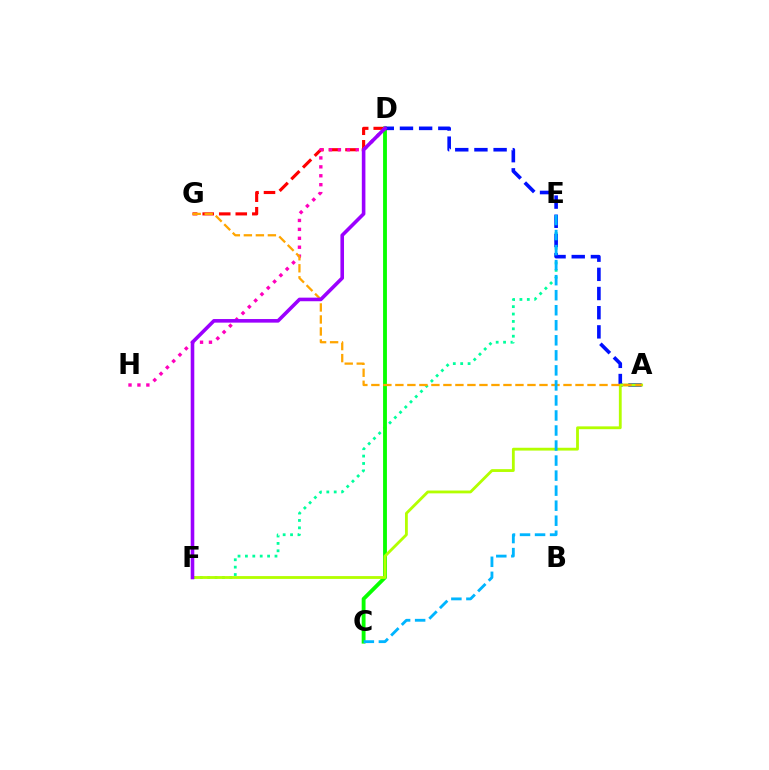{('E', 'F'): [{'color': '#00ff9d', 'line_style': 'dotted', 'thickness': 2.01}], ('D', 'G'): [{'color': '#ff0000', 'line_style': 'dashed', 'thickness': 2.25}], ('C', 'D'): [{'color': '#08ff00', 'line_style': 'solid', 'thickness': 2.77}], ('A', 'D'): [{'color': '#0010ff', 'line_style': 'dashed', 'thickness': 2.6}], ('D', 'H'): [{'color': '#ff00bd', 'line_style': 'dotted', 'thickness': 2.42}], ('A', 'F'): [{'color': '#b3ff00', 'line_style': 'solid', 'thickness': 2.03}], ('A', 'G'): [{'color': '#ffa500', 'line_style': 'dashed', 'thickness': 1.63}], ('D', 'F'): [{'color': '#9b00ff', 'line_style': 'solid', 'thickness': 2.59}], ('C', 'E'): [{'color': '#00b5ff', 'line_style': 'dashed', 'thickness': 2.04}]}